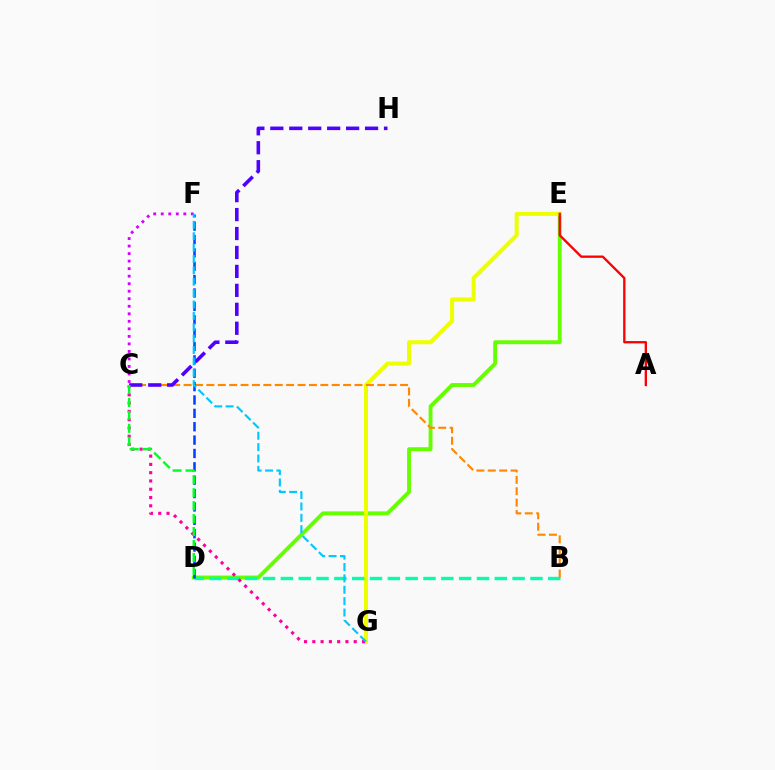{('D', 'E'): [{'color': '#66ff00', 'line_style': 'solid', 'thickness': 2.8}], ('E', 'G'): [{'color': '#eeff00', 'line_style': 'solid', 'thickness': 2.9}], ('B', 'D'): [{'color': '#00ffaf', 'line_style': 'dashed', 'thickness': 2.42}], ('B', 'C'): [{'color': '#ff8800', 'line_style': 'dashed', 'thickness': 1.55}], ('C', 'F'): [{'color': '#d600ff', 'line_style': 'dotted', 'thickness': 2.04}], ('C', 'H'): [{'color': '#4f00ff', 'line_style': 'dashed', 'thickness': 2.57}], ('A', 'E'): [{'color': '#ff0000', 'line_style': 'solid', 'thickness': 1.68}], ('D', 'F'): [{'color': '#003fff', 'line_style': 'dashed', 'thickness': 1.82}], ('C', 'G'): [{'color': '#ff00a0', 'line_style': 'dotted', 'thickness': 2.25}], ('C', 'D'): [{'color': '#00ff27', 'line_style': 'dashed', 'thickness': 1.76}], ('F', 'G'): [{'color': '#00c7ff', 'line_style': 'dashed', 'thickness': 1.55}]}